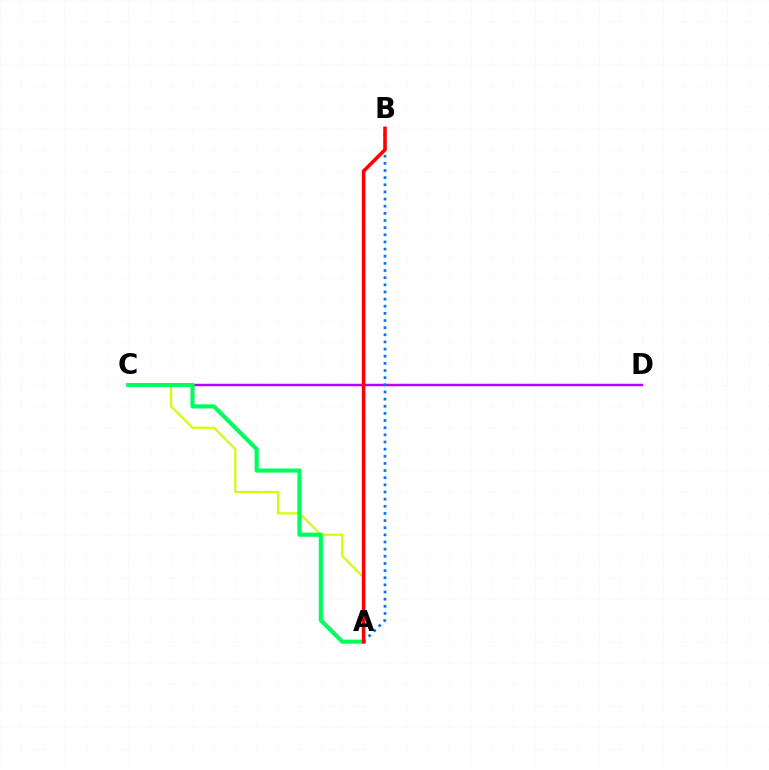{('C', 'D'): [{'color': '#b900ff', 'line_style': 'solid', 'thickness': 1.78}], ('A', 'B'): [{'color': '#0074ff', 'line_style': 'dotted', 'thickness': 1.94}, {'color': '#ff0000', 'line_style': 'solid', 'thickness': 2.57}], ('A', 'C'): [{'color': '#d1ff00', 'line_style': 'solid', 'thickness': 1.56}, {'color': '#00ff5c', 'line_style': 'solid', 'thickness': 2.98}]}